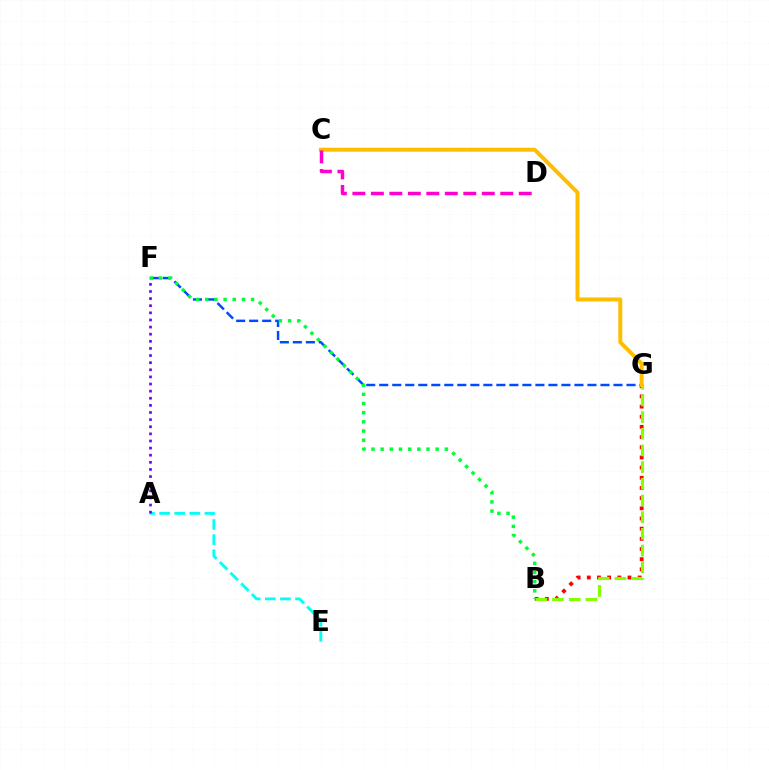{('B', 'G'): [{'color': '#ff0000', 'line_style': 'dotted', 'thickness': 2.76}, {'color': '#84ff00', 'line_style': 'dashed', 'thickness': 2.27}], ('F', 'G'): [{'color': '#004bff', 'line_style': 'dashed', 'thickness': 1.77}], ('B', 'F'): [{'color': '#00ff39', 'line_style': 'dotted', 'thickness': 2.49}], ('C', 'G'): [{'color': '#ffbd00', 'line_style': 'solid', 'thickness': 2.85}], ('C', 'D'): [{'color': '#ff00cf', 'line_style': 'dashed', 'thickness': 2.51}], ('A', 'E'): [{'color': '#00fff6', 'line_style': 'dashed', 'thickness': 2.05}], ('A', 'F'): [{'color': '#7200ff', 'line_style': 'dotted', 'thickness': 1.93}]}